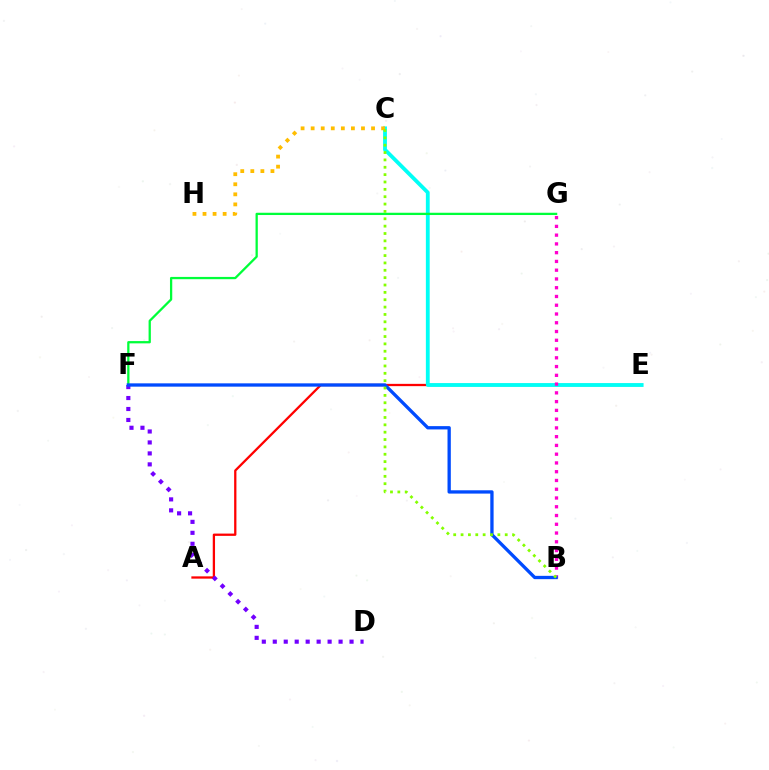{('A', 'E'): [{'color': '#ff0000', 'line_style': 'solid', 'thickness': 1.64}], ('D', 'F'): [{'color': '#7200ff', 'line_style': 'dotted', 'thickness': 2.98}], ('C', 'E'): [{'color': '#00fff6', 'line_style': 'solid', 'thickness': 2.74}], ('B', 'G'): [{'color': '#ff00cf', 'line_style': 'dotted', 'thickness': 2.38}], ('F', 'G'): [{'color': '#00ff39', 'line_style': 'solid', 'thickness': 1.64}], ('C', 'H'): [{'color': '#ffbd00', 'line_style': 'dotted', 'thickness': 2.73}], ('B', 'F'): [{'color': '#004bff', 'line_style': 'solid', 'thickness': 2.38}], ('B', 'C'): [{'color': '#84ff00', 'line_style': 'dotted', 'thickness': 2.0}]}